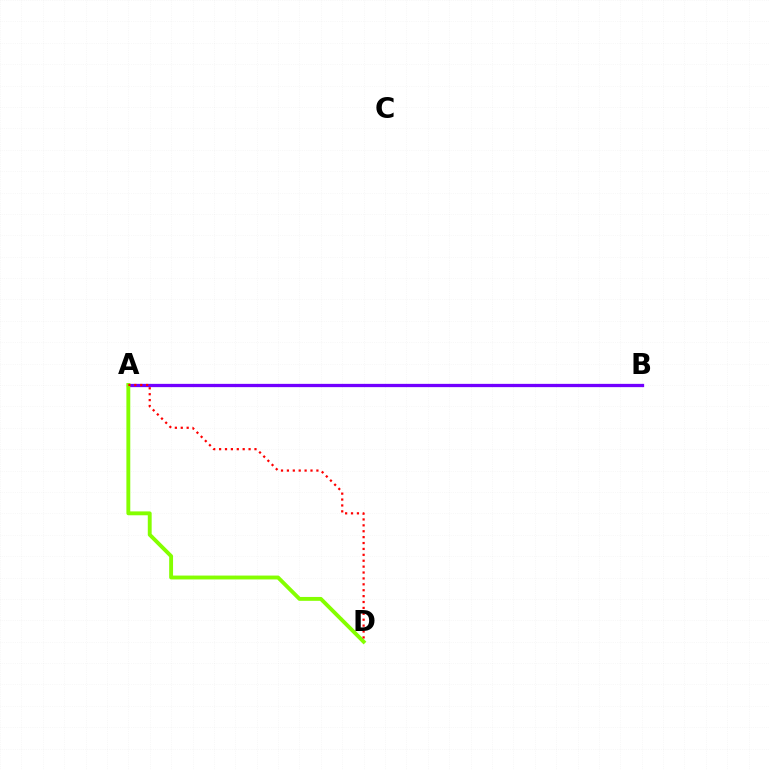{('A', 'B'): [{'color': '#00fff6', 'line_style': 'dashed', 'thickness': 2.16}, {'color': '#7200ff', 'line_style': 'solid', 'thickness': 2.36}], ('A', 'D'): [{'color': '#84ff00', 'line_style': 'solid', 'thickness': 2.79}, {'color': '#ff0000', 'line_style': 'dotted', 'thickness': 1.6}]}